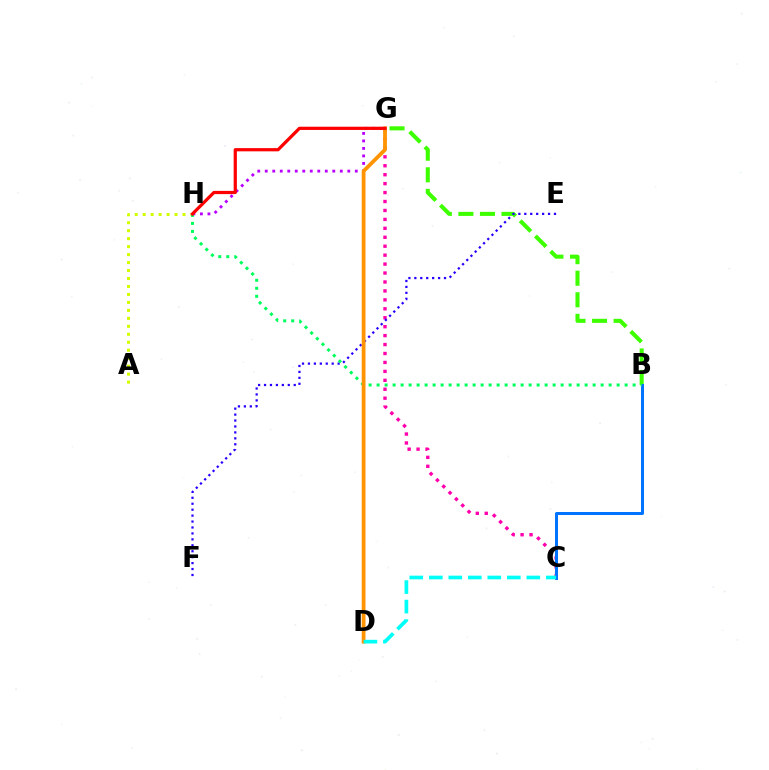{('C', 'G'): [{'color': '#ff00ac', 'line_style': 'dotted', 'thickness': 2.43}], ('B', 'G'): [{'color': '#3dff00', 'line_style': 'dashed', 'thickness': 2.93}], ('E', 'F'): [{'color': '#2500ff', 'line_style': 'dotted', 'thickness': 1.61}], ('A', 'H'): [{'color': '#d1ff00', 'line_style': 'dotted', 'thickness': 2.17}], ('B', 'C'): [{'color': '#0074ff', 'line_style': 'solid', 'thickness': 2.17}], ('G', 'H'): [{'color': '#b900ff', 'line_style': 'dotted', 'thickness': 2.04}, {'color': '#ff0000', 'line_style': 'solid', 'thickness': 2.32}], ('B', 'H'): [{'color': '#00ff5c', 'line_style': 'dotted', 'thickness': 2.17}], ('D', 'G'): [{'color': '#ff9400', 'line_style': 'solid', 'thickness': 2.72}], ('C', 'D'): [{'color': '#00fff6', 'line_style': 'dashed', 'thickness': 2.65}]}